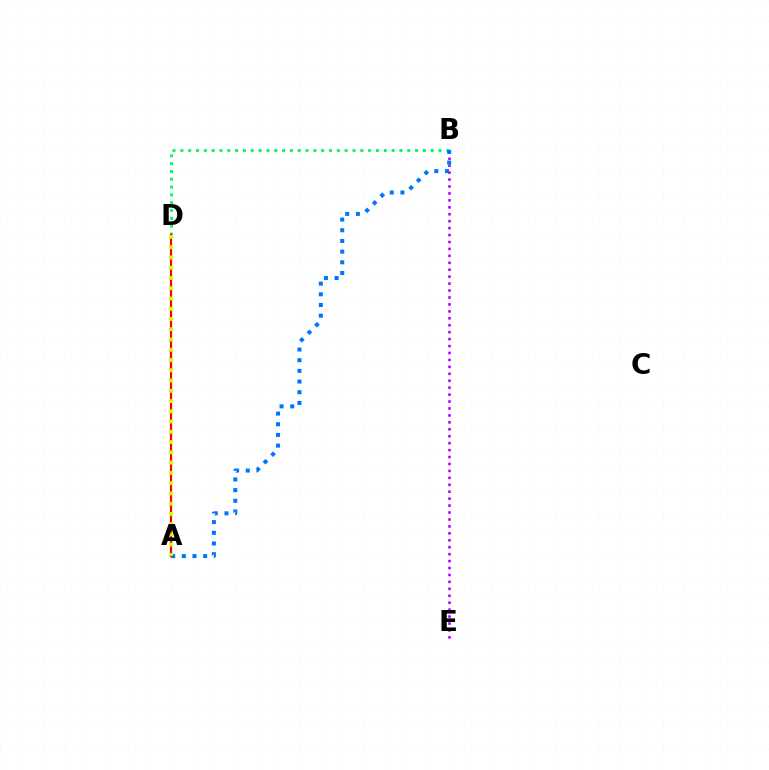{('B', 'D'): [{'color': '#00ff5c', 'line_style': 'dotted', 'thickness': 2.13}], ('B', 'E'): [{'color': '#b900ff', 'line_style': 'dotted', 'thickness': 1.88}], ('A', 'D'): [{'color': '#ff0000', 'line_style': 'solid', 'thickness': 1.6}, {'color': '#d1ff00', 'line_style': 'dotted', 'thickness': 2.79}], ('A', 'B'): [{'color': '#0074ff', 'line_style': 'dotted', 'thickness': 2.9}]}